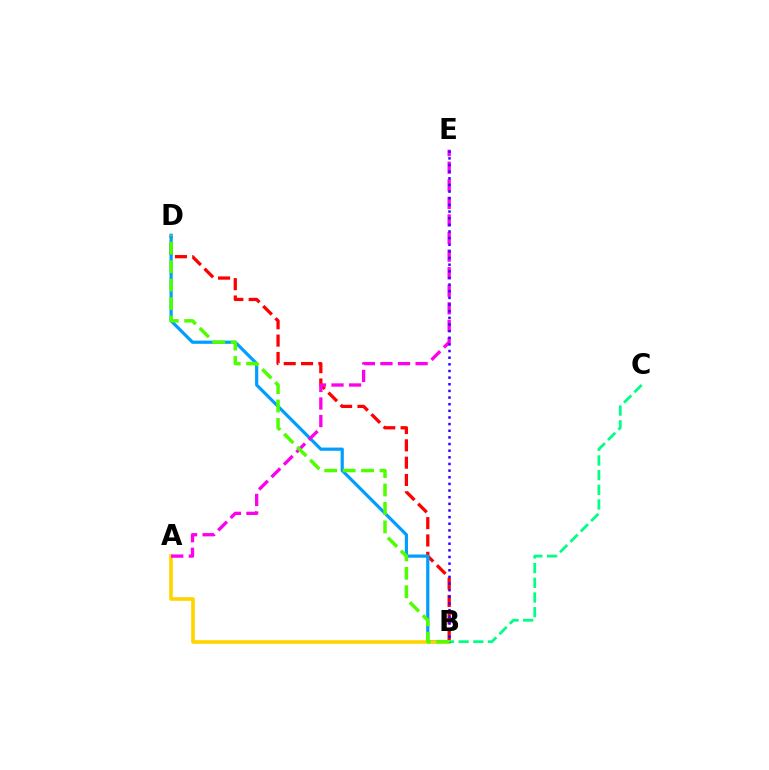{('B', 'D'): [{'color': '#ff0000', 'line_style': 'dashed', 'thickness': 2.35}, {'color': '#009eff', 'line_style': 'solid', 'thickness': 2.3}, {'color': '#4fff00', 'line_style': 'dashed', 'thickness': 2.5}], ('A', 'B'): [{'color': '#ffd500', 'line_style': 'solid', 'thickness': 2.62}], ('A', 'E'): [{'color': '#ff00ed', 'line_style': 'dashed', 'thickness': 2.39}], ('B', 'C'): [{'color': '#00ff86', 'line_style': 'dashed', 'thickness': 1.99}], ('B', 'E'): [{'color': '#3700ff', 'line_style': 'dotted', 'thickness': 1.8}]}